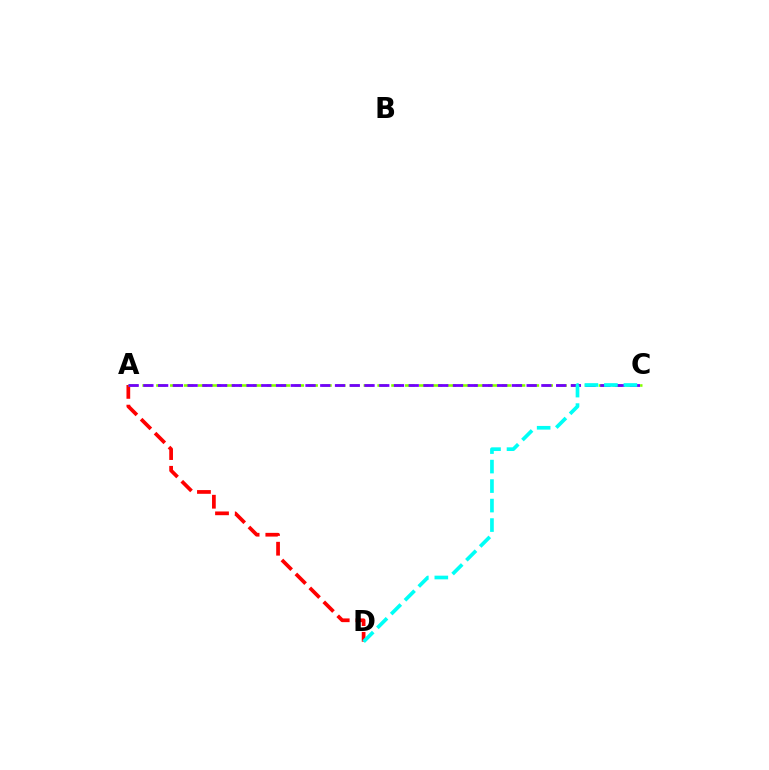{('A', 'D'): [{'color': '#ff0000', 'line_style': 'dashed', 'thickness': 2.68}], ('A', 'C'): [{'color': '#84ff00', 'line_style': 'dashed', 'thickness': 1.88}, {'color': '#7200ff', 'line_style': 'dashed', 'thickness': 2.0}], ('C', 'D'): [{'color': '#00fff6', 'line_style': 'dashed', 'thickness': 2.65}]}